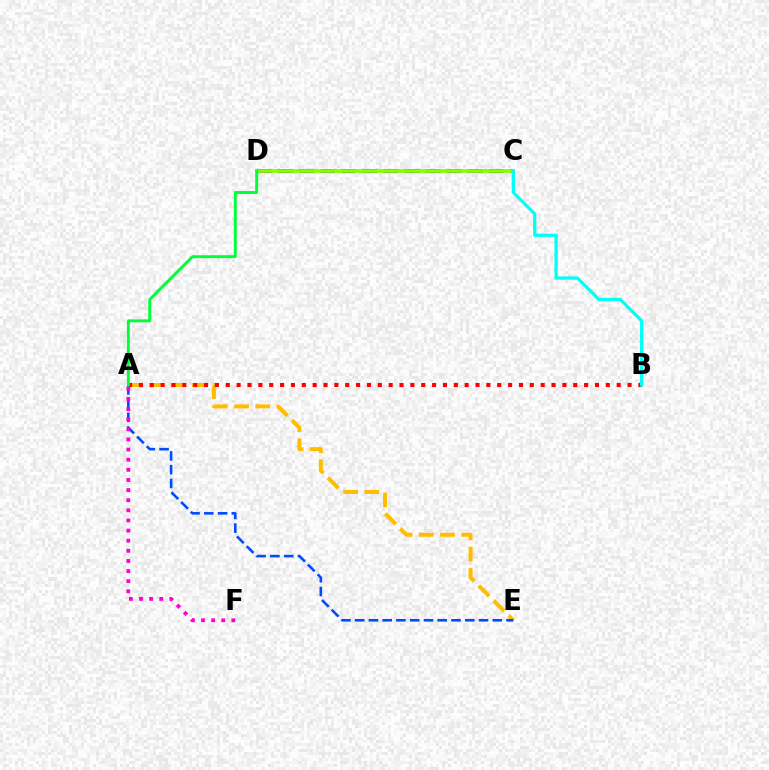{('C', 'D'): [{'color': '#7200ff', 'line_style': 'dashed', 'thickness': 2.86}, {'color': '#84ff00', 'line_style': 'solid', 'thickness': 2.66}], ('A', 'E'): [{'color': '#ffbd00', 'line_style': 'dashed', 'thickness': 2.88}, {'color': '#004bff', 'line_style': 'dashed', 'thickness': 1.87}], ('A', 'B'): [{'color': '#ff0000', 'line_style': 'dotted', 'thickness': 2.95}], ('A', 'D'): [{'color': '#00ff39', 'line_style': 'solid', 'thickness': 2.1}], ('B', 'C'): [{'color': '#00fff6', 'line_style': 'solid', 'thickness': 2.34}], ('A', 'F'): [{'color': '#ff00cf', 'line_style': 'dotted', 'thickness': 2.75}]}